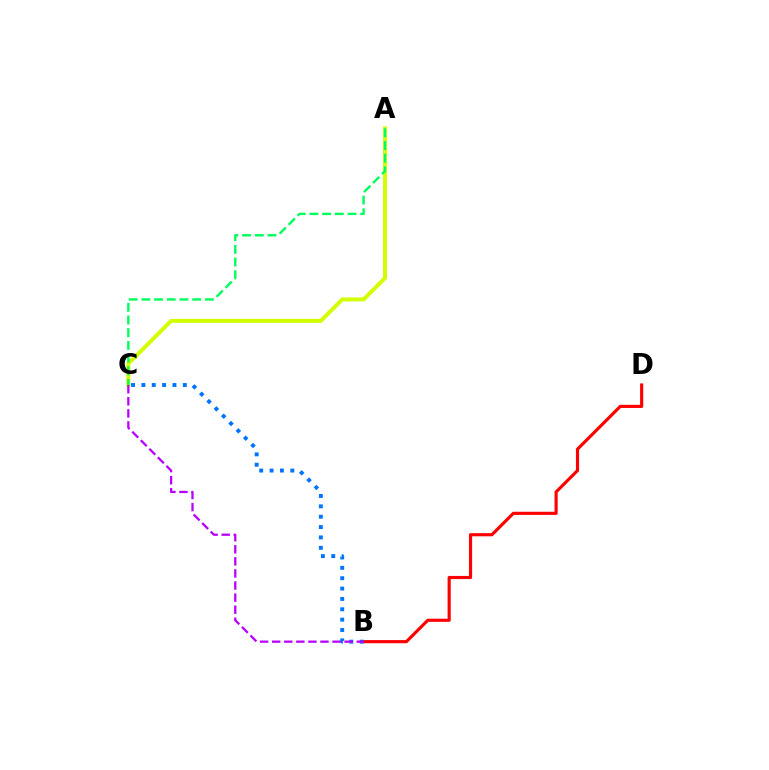{('B', 'D'): [{'color': '#ff0000', 'line_style': 'solid', 'thickness': 2.26}], ('A', 'C'): [{'color': '#d1ff00', 'line_style': 'solid', 'thickness': 2.85}, {'color': '#00ff5c', 'line_style': 'dashed', 'thickness': 1.72}], ('B', 'C'): [{'color': '#0074ff', 'line_style': 'dotted', 'thickness': 2.82}, {'color': '#b900ff', 'line_style': 'dashed', 'thickness': 1.64}]}